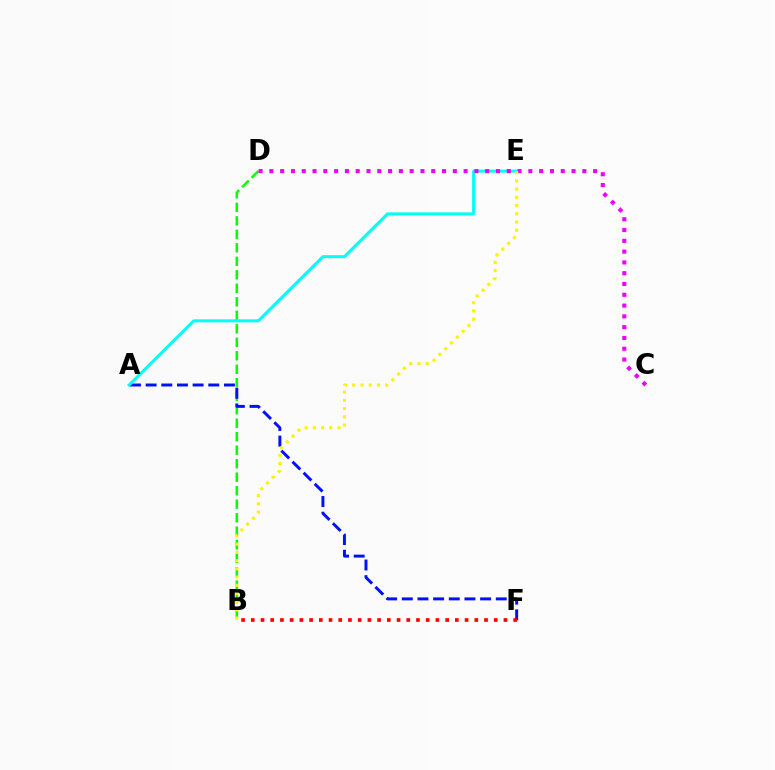{('B', 'D'): [{'color': '#08ff00', 'line_style': 'dashed', 'thickness': 1.83}], ('A', 'F'): [{'color': '#0010ff', 'line_style': 'dashed', 'thickness': 2.13}], ('A', 'E'): [{'color': '#00fff6', 'line_style': 'solid', 'thickness': 2.16}], ('C', 'D'): [{'color': '#ee00ff', 'line_style': 'dotted', 'thickness': 2.93}], ('B', 'E'): [{'color': '#fcf500', 'line_style': 'dotted', 'thickness': 2.23}], ('B', 'F'): [{'color': '#ff0000', 'line_style': 'dotted', 'thickness': 2.64}]}